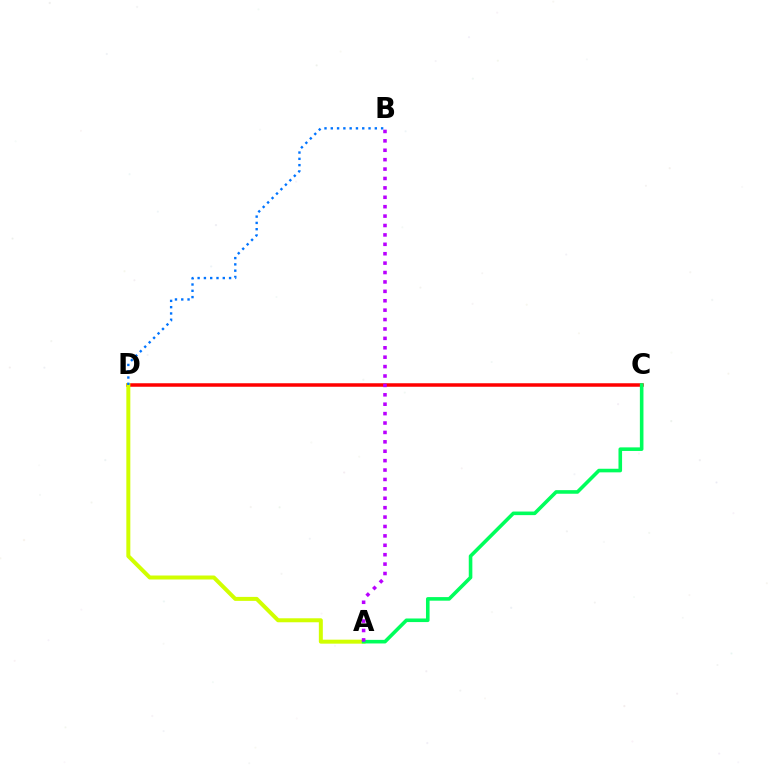{('C', 'D'): [{'color': '#ff0000', 'line_style': 'solid', 'thickness': 2.52}], ('A', 'D'): [{'color': '#d1ff00', 'line_style': 'solid', 'thickness': 2.87}], ('A', 'C'): [{'color': '#00ff5c', 'line_style': 'solid', 'thickness': 2.59}], ('A', 'B'): [{'color': '#b900ff', 'line_style': 'dotted', 'thickness': 2.56}], ('B', 'D'): [{'color': '#0074ff', 'line_style': 'dotted', 'thickness': 1.71}]}